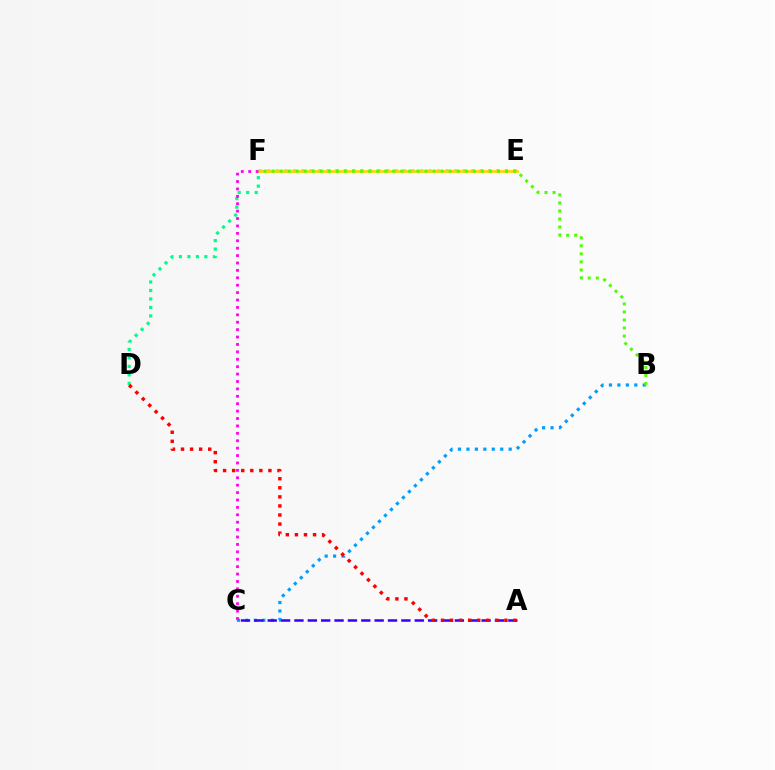{('B', 'C'): [{'color': '#009eff', 'line_style': 'dotted', 'thickness': 2.3}], ('D', 'E'): [{'color': '#00ff86', 'line_style': 'dotted', 'thickness': 2.31}], ('E', 'F'): [{'color': '#ffd500', 'line_style': 'solid', 'thickness': 1.97}], ('B', 'F'): [{'color': '#4fff00', 'line_style': 'dotted', 'thickness': 2.19}], ('C', 'F'): [{'color': '#ff00ed', 'line_style': 'dotted', 'thickness': 2.01}], ('A', 'C'): [{'color': '#3700ff', 'line_style': 'dashed', 'thickness': 1.82}], ('A', 'D'): [{'color': '#ff0000', 'line_style': 'dotted', 'thickness': 2.46}]}